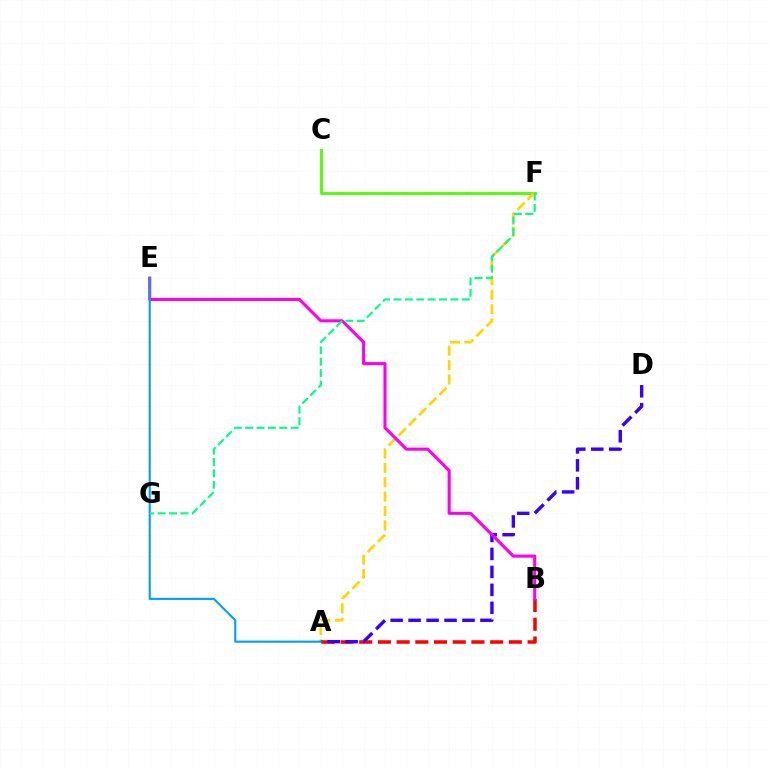{('C', 'F'): [{'color': '#4fff00', 'line_style': 'solid', 'thickness': 2.08}], ('A', 'F'): [{'color': '#ffd500', 'line_style': 'dashed', 'thickness': 1.95}], ('A', 'B'): [{'color': '#ff0000', 'line_style': 'dashed', 'thickness': 2.54}], ('A', 'D'): [{'color': '#3700ff', 'line_style': 'dashed', 'thickness': 2.44}], ('B', 'E'): [{'color': '#ff00ed', 'line_style': 'solid', 'thickness': 2.22}], ('A', 'E'): [{'color': '#009eff', 'line_style': 'solid', 'thickness': 1.51}], ('F', 'G'): [{'color': '#00ff86', 'line_style': 'dashed', 'thickness': 1.55}]}